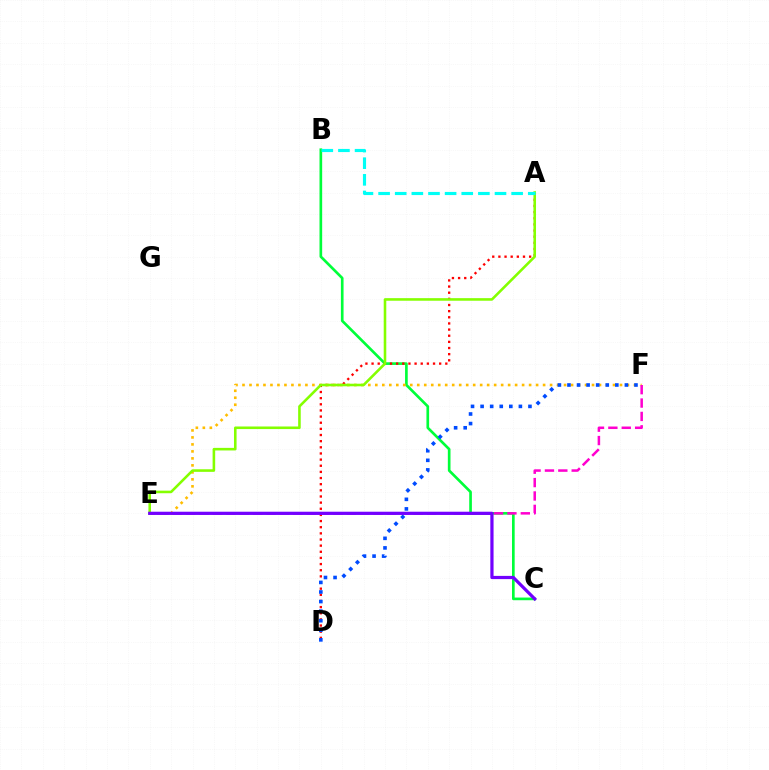{('B', 'C'): [{'color': '#00ff39', 'line_style': 'solid', 'thickness': 1.92}], ('E', 'F'): [{'color': '#ffbd00', 'line_style': 'dotted', 'thickness': 1.9}, {'color': '#ff00cf', 'line_style': 'dashed', 'thickness': 1.82}], ('A', 'D'): [{'color': '#ff0000', 'line_style': 'dotted', 'thickness': 1.67}], ('A', 'E'): [{'color': '#84ff00', 'line_style': 'solid', 'thickness': 1.86}], ('D', 'F'): [{'color': '#004bff', 'line_style': 'dotted', 'thickness': 2.6}], ('C', 'E'): [{'color': '#7200ff', 'line_style': 'solid', 'thickness': 2.32}], ('A', 'B'): [{'color': '#00fff6', 'line_style': 'dashed', 'thickness': 2.26}]}